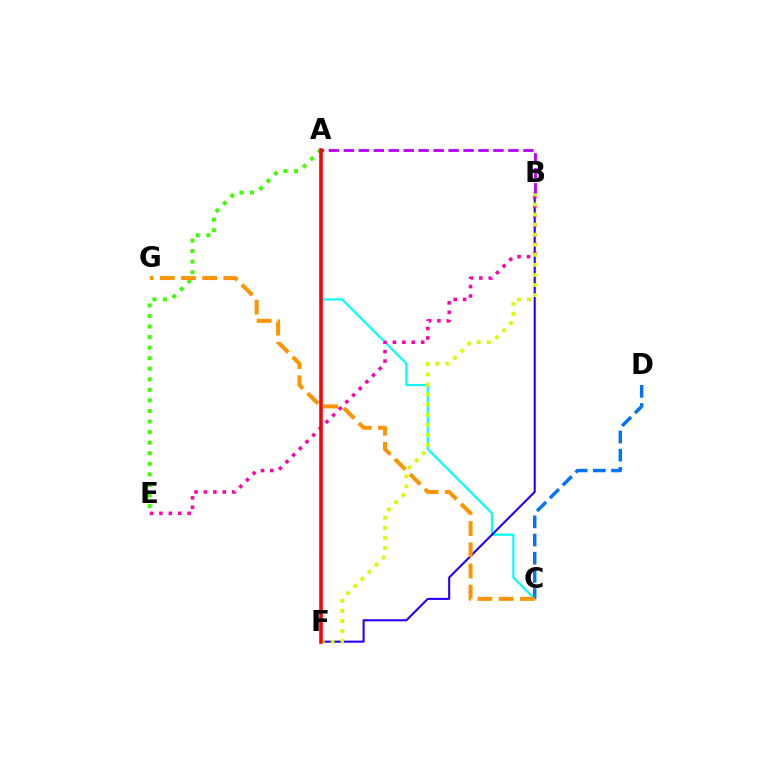{('A', 'C'): [{'color': '#00fff6', 'line_style': 'solid', 'thickness': 1.55}], ('A', 'E'): [{'color': '#3dff00', 'line_style': 'dotted', 'thickness': 2.87}], ('B', 'F'): [{'color': '#2500ff', 'line_style': 'solid', 'thickness': 1.51}, {'color': '#d1ff00', 'line_style': 'dotted', 'thickness': 2.74}], ('A', 'F'): [{'color': '#00ff5c', 'line_style': 'dotted', 'thickness': 1.71}, {'color': '#ff0000', 'line_style': 'solid', 'thickness': 2.56}], ('C', 'D'): [{'color': '#0074ff', 'line_style': 'dashed', 'thickness': 2.47}], ('C', 'G'): [{'color': '#ff9400', 'line_style': 'dashed', 'thickness': 2.88}], ('B', 'E'): [{'color': '#ff00ac', 'line_style': 'dotted', 'thickness': 2.56}], ('A', 'B'): [{'color': '#b900ff', 'line_style': 'dashed', 'thickness': 2.03}]}